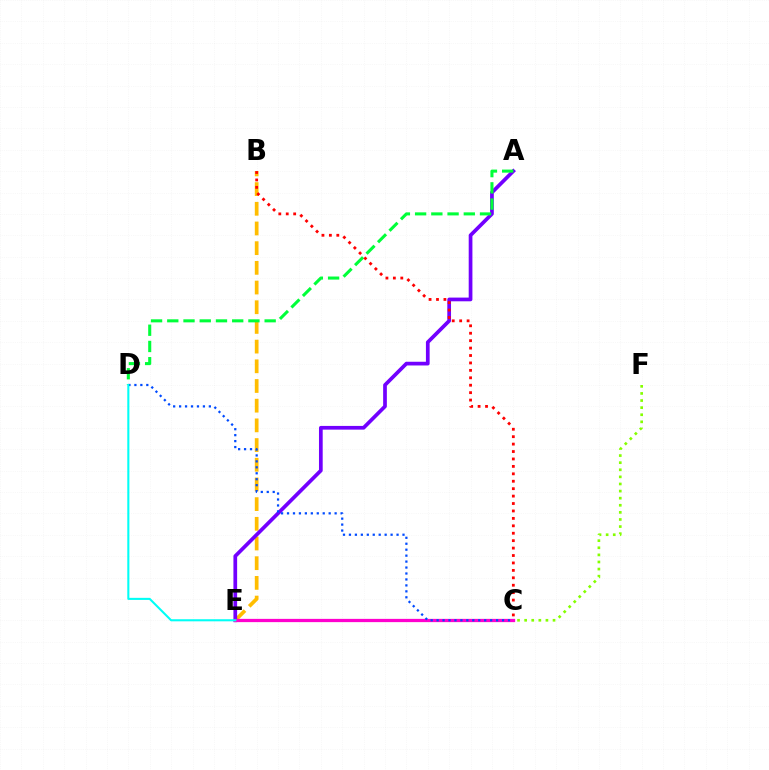{('B', 'E'): [{'color': '#ffbd00', 'line_style': 'dashed', 'thickness': 2.67}], ('A', 'E'): [{'color': '#7200ff', 'line_style': 'solid', 'thickness': 2.67}], ('C', 'F'): [{'color': '#84ff00', 'line_style': 'dotted', 'thickness': 1.93}], ('A', 'D'): [{'color': '#00ff39', 'line_style': 'dashed', 'thickness': 2.2}], ('B', 'C'): [{'color': '#ff0000', 'line_style': 'dotted', 'thickness': 2.02}], ('C', 'E'): [{'color': '#ff00cf', 'line_style': 'solid', 'thickness': 2.35}], ('C', 'D'): [{'color': '#004bff', 'line_style': 'dotted', 'thickness': 1.62}], ('D', 'E'): [{'color': '#00fff6', 'line_style': 'solid', 'thickness': 1.5}]}